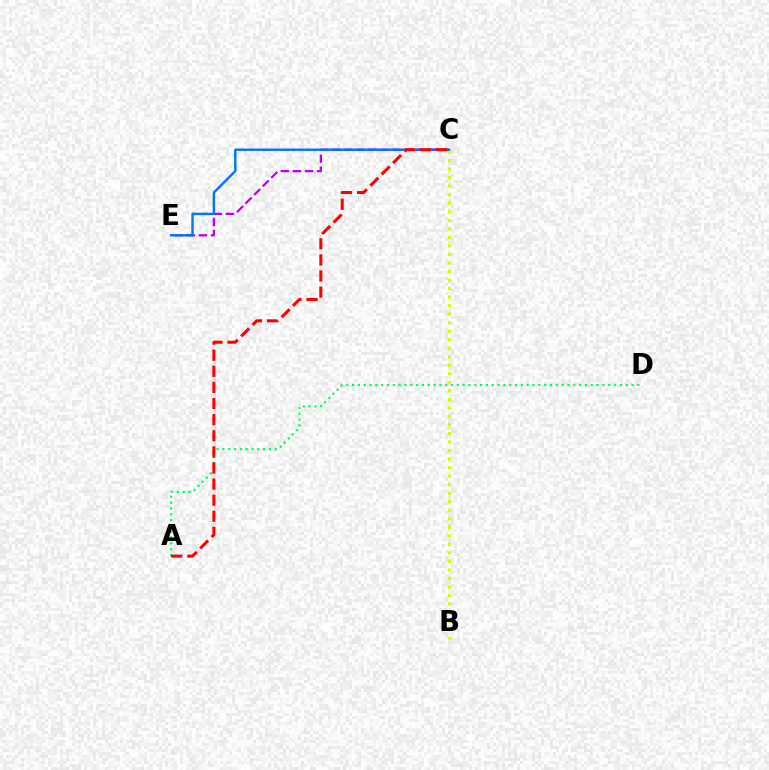{('A', 'D'): [{'color': '#00ff5c', 'line_style': 'dotted', 'thickness': 1.58}], ('B', 'C'): [{'color': '#d1ff00', 'line_style': 'dotted', 'thickness': 2.32}], ('C', 'E'): [{'color': '#b900ff', 'line_style': 'dashed', 'thickness': 1.64}, {'color': '#0074ff', 'line_style': 'solid', 'thickness': 1.73}], ('A', 'C'): [{'color': '#ff0000', 'line_style': 'dashed', 'thickness': 2.19}]}